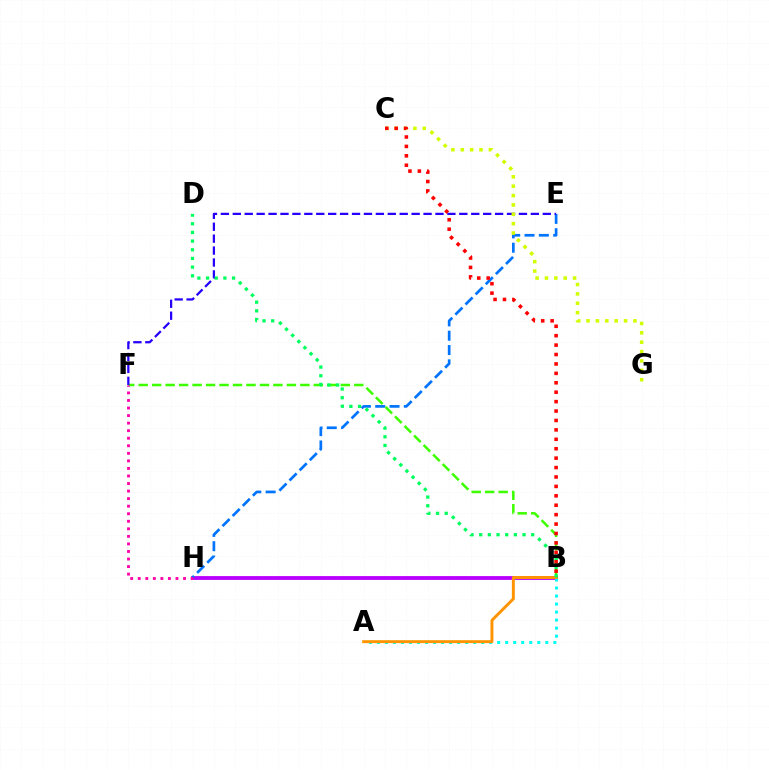{('B', 'H'): [{'color': '#b900ff', 'line_style': 'solid', 'thickness': 2.75}], ('E', 'H'): [{'color': '#0074ff', 'line_style': 'dashed', 'thickness': 1.95}], ('B', 'F'): [{'color': '#3dff00', 'line_style': 'dashed', 'thickness': 1.83}], ('A', 'B'): [{'color': '#00fff6', 'line_style': 'dotted', 'thickness': 2.18}, {'color': '#ff9400', 'line_style': 'solid', 'thickness': 2.11}], ('E', 'F'): [{'color': '#2500ff', 'line_style': 'dashed', 'thickness': 1.62}], ('C', 'G'): [{'color': '#d1ff00', 'line_style': 'dotted', 'thickness': 2.55}], ('F', 'H'): [{'color': '#ff00ac', 'line_style': 'dotted', 'thickness': 2.05}], ('B', 'D'): [{'color': '#00ff5c', 'line_style': 'dotted', 'thickness': 2.36}], ('B', 'C'): [{'color': '#ff0000', 'line_style': 'dotted', 'thickness': 2.56}]}